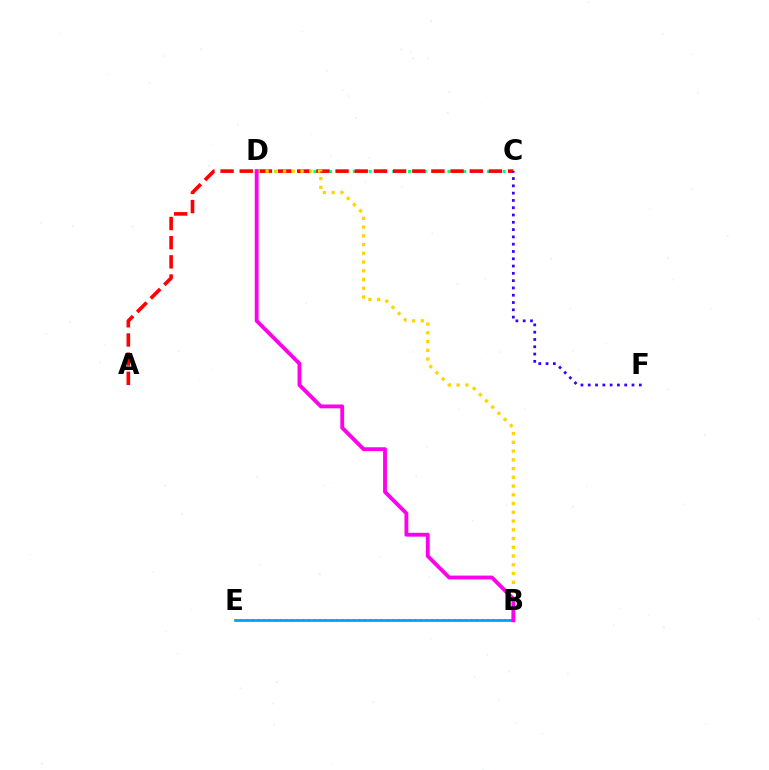{('C', 'D'): [{'color': '#00ff86', 'line_style': 'dotted', 'thickness': 2.14}], ('A', 'C'): [{'color': '#ff0000', 'line_style': 'dashed', 'thickness': 2.6}], ('B', 'D'): [{'color': '#ffd500', 'line_style': 'dotted', 'thickness': 2.38}, {'color': '#ff00ed', 'line_style': 'solid', 'thickness': 2.76}], ('B', 'E'): [{'color': '#4fff00', 'line_style': 'dotted', 'thickness': 1.52}, {'color': '#009eff', 'line_style': 'solid', 'thickness': 1.95}], ('C', 'F'): [{'color': '#3700ff', 'line_style': 'dotted', 'thickness': 1.98}]}